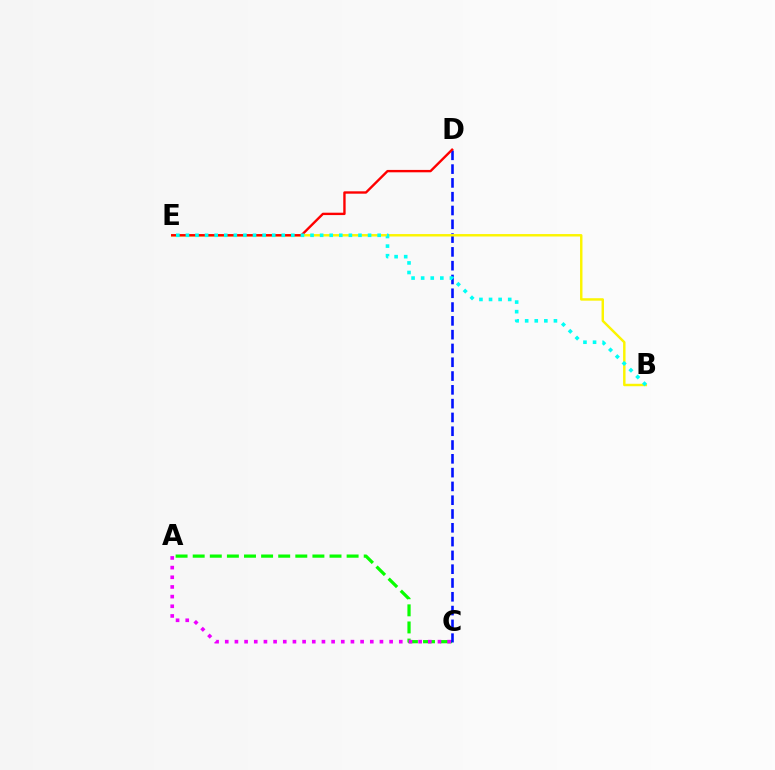{('A', 'C'): [{'color': '#08ff00', 'line_style': 'dashed', 'thickness': 2.32}, {'color': '#ee00ff', 'line_style': 'dotted', 'thickness': 2.63}], ('C', 'D'): [{'color': '#0010ff', 'line_style': 'dashed', 'thickness': 1.87}], ('B', 'E'): [{'color': '#fcf500', 'line_style': 'solid', 'thickness': 1.76}, {'color': '#00fff6', 'line_style': 'dotted', 'thickness': 2.6}], ('D', 'E'): [{'color': '#ff0000', 'line_style': 'solid', 'thickness': 1.71}]}